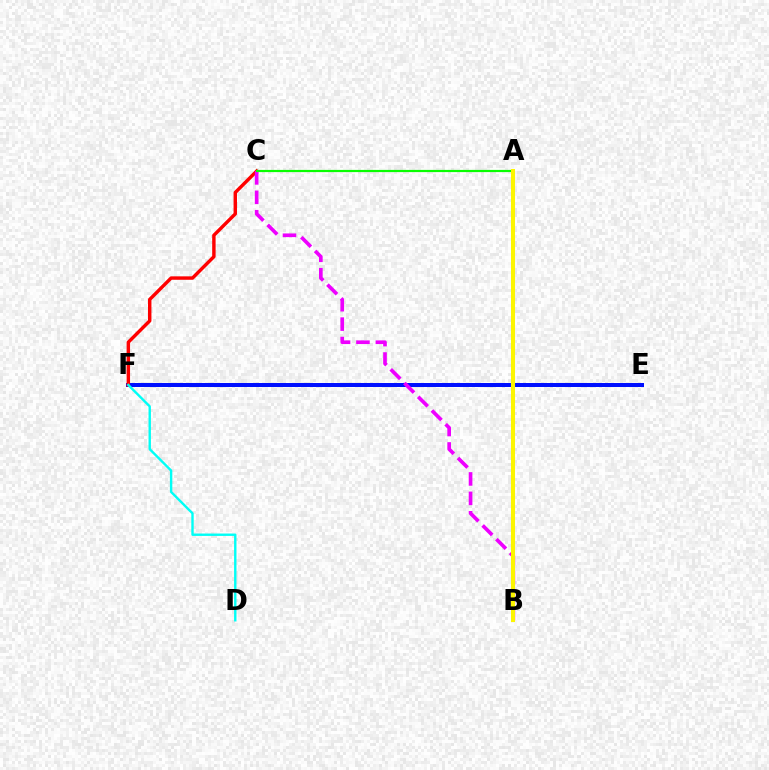{('E', 'F'): [{'color': '#0010ff', 'line_style': 'solid', 'thickness': 2.88}], ('C', 'F'): [{'color': '#ff0000', 'line_style': 'solid', 'thickness': 2.47}], ('D', 'F'): [{'color': '#00fff6', 'line_style': 'solid', 'thickness': 1.72}], ('B', 'C'): [{'color': '#ee00ff', 'line_style': 'dashed', 'thickness': 2.64}], ('A', 'C'): [{'color': '#08ff00', 'line_style': 'solid', 'thickness': 1.59}], ('A', 'B'): [{'color': '#fcf500', 'line_style': 'solid', 'thickness': 2.92}]}